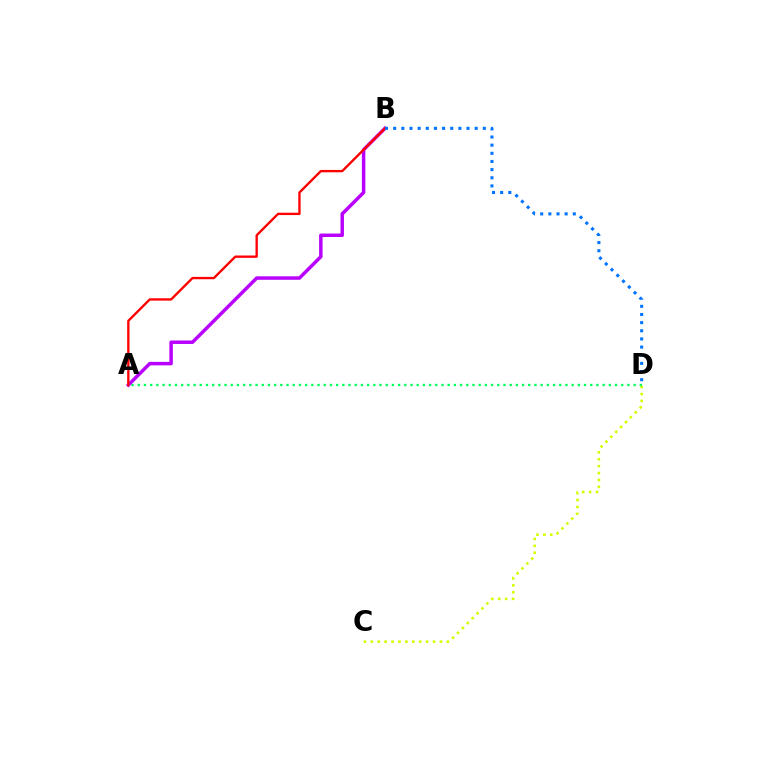{('C', 'D'): [{'color': '#d1ff00', 'line_style': 'dotted', 'thickness': 1.88}], ('A', 'D'): [{'color': '#00ff5c', 'line_style': 'dotted', 'thickness': 1.68}], ('A', 'B'): [{'color': '#b900ff', 'line_style': 'solid', 'thickness': 2.5}, {'color': '#ff0000', 'line_style': 'solid', 'thickness': 1.69}], ('B', 'D'): [{'color': '#0074ff', 'line_style': 'dotted', 'thickness': 2.21}]}